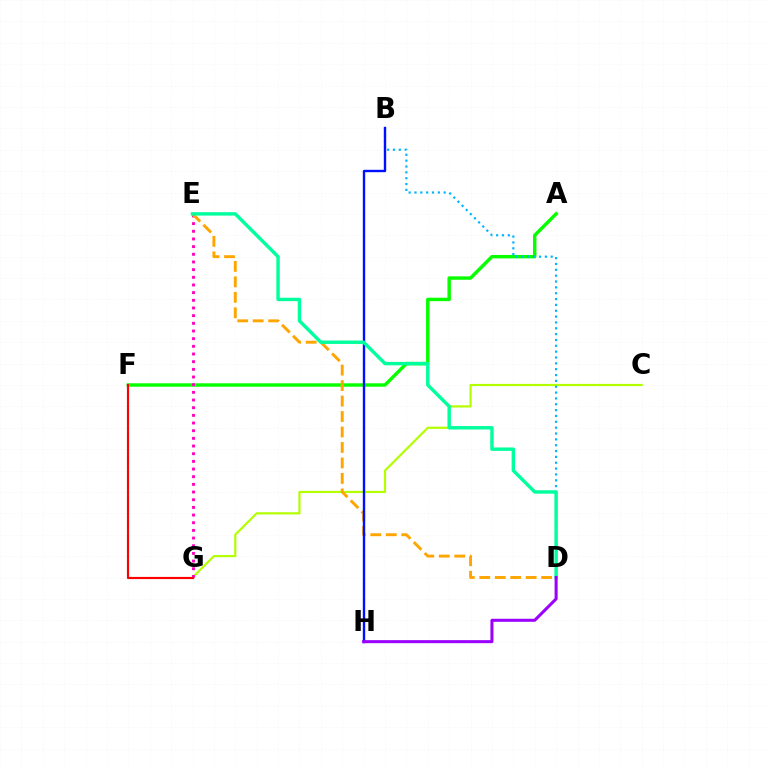{('C', 'G'): [{'color': '#b3ff00', 'line_style': 'solid', 'thickness': 1.58}], ('A', 'F'): [{'color': '#08ff00', 'line_style': 'solid', 'thickness': 2.47}], ('E', 'G'): [{'color': '#ff00bd', 'line_style': 'dotted', 'thickness': 2.08}], ('B', 'D'): [{'color': '#00b5ff', 'line_style': 'dotted', 'thickness': 1.59}], ('D', 'E'): [{'color': '#ffa500', 'line_style': 'dashed', 'thickness': 2.1}, {'color': '#00ff9d', 'line_style': 'solid', 'thickness': 2.46}], ('B', 'H'): [{'color': '#0010ff', 'line_style': 'solid', 'thickness': 1.71}], ('D', 'H'): [{'color': '#9b00ff', 'line_style': 'solid', 'thickness': 2.18}], ('F', 'G'): [{'color': '#ff0000', 'line_style': 'solid', 'thickness': 1.56}]}